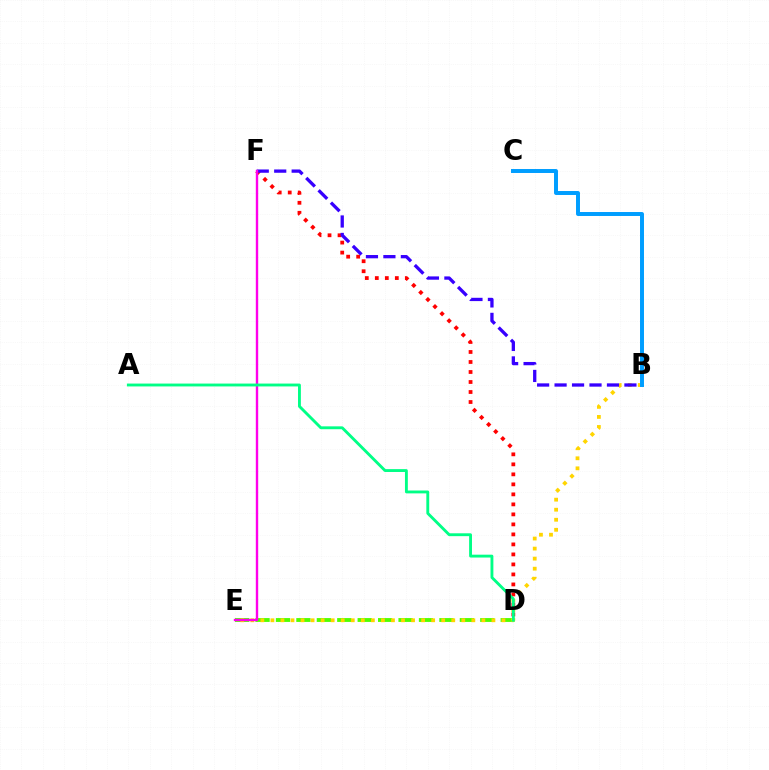{('D', 'E'): [{'color': '#4fff00', 'line_style': 'dashed', 'thickness': 2.78}], ('B', 'E'): [{'color': '#ffd500', 'line_style': 'dotted', 'thickness': 2.73}], ('B', 'C'): [{'color': '#009eff', 'line_style': 'solid', 'thickness': 2.85}], ('D', 'F'): [{'color': '#ff0000', 'line_style': 'dotted', 'thickness': 2.72}], ('B', 'F'): [{'color': '#3700ff', 'line_style': 'dashed', 'thickness': 2.37}], ('E', 'F'): [{'color': '#ff00ed', 'line_style': 'solid', 'thickness': 1.72}], ('A', 'D'): [{'color': '#00ff86', 'line_style': 'solid', 'thickness': 2.06}]}